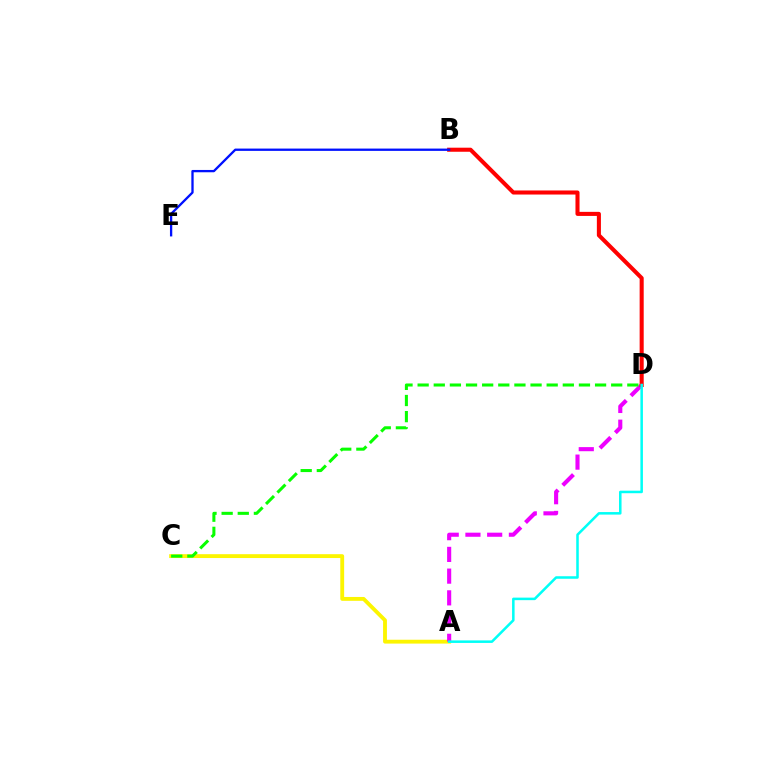{('A', 'C'): [{'color': '#fcf500', 'line_style': 'solid', 'thickness': 2.77}], ('A', 'D'): [{'color': '#ee00ff', 'line_style': 'dashed', 'thickness': 2.95}, {'color': '#00fff6', 'line_style': 'solid', 'thickness': 1.82}], ('B', 'D'): [{'color': '#ff0000', 'line_style': 'solid', 'thickness': 2.93}], ('B', 'E'): [{'color': '#0010ff', 'line_style': 'solid', 'thickness': 1.66}], ('C', 'D'): [{'color': '#08ff00', 'line_style': 'dashed', 'thickness': 2.19}]}